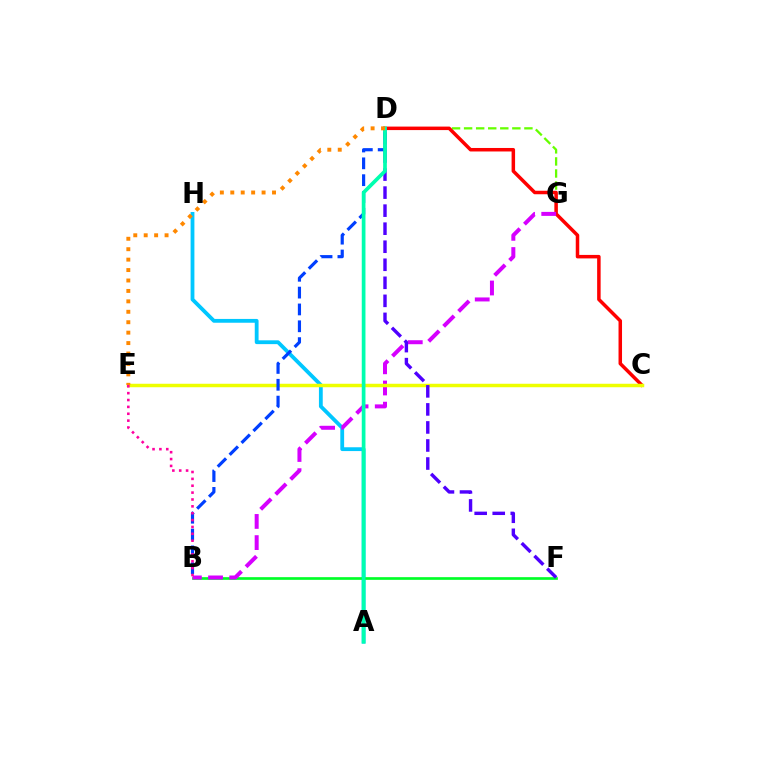{('D', 'G'): [{'color': '#66ff00', 'line_style': 'dashed', 'thickness': 1.64}], ('A', 'H'): [{'color': '#00c7ff', 'line_style': 'solid', 'thickness': 2.74}], ('B', 'F'): [{'color': '#00ff27', 'line_style': 'solid', 'thickness': 1.93}], ('C', 'D'): [{'color': '#ff0000', 'line_style': 'solid', 'thickness': 2.52}], ('B', 'G'): [{'color': '#d600ff', 'line_style': 'dashed', 'thickness': 2.88}], ('C', 'E'): [{'color': '#eeff00', 'line_style': 'solid', 'thickness': 2.5}], ('B', 'D'): [{'color': '#003fff', 'line_style': 'dashed', 'thickness': 2.29}], ('D', 'F'): [{'color': '#4f00ff', 'line_style': 'dashed', 'thickness': 2.45}], ('A', 'D'): [{'color': '#00ffaf', 'line_style': 'solid', 'thickness': 2.67}], ('D', 'E'): [{'color': '#ff8800', 'line_style': 'dotted', 'thickness': 2.83}], ('B', 'E'): [{'color': '#ff00a0', 'line_style': 'dotted', 'thickness': 1.87}]}